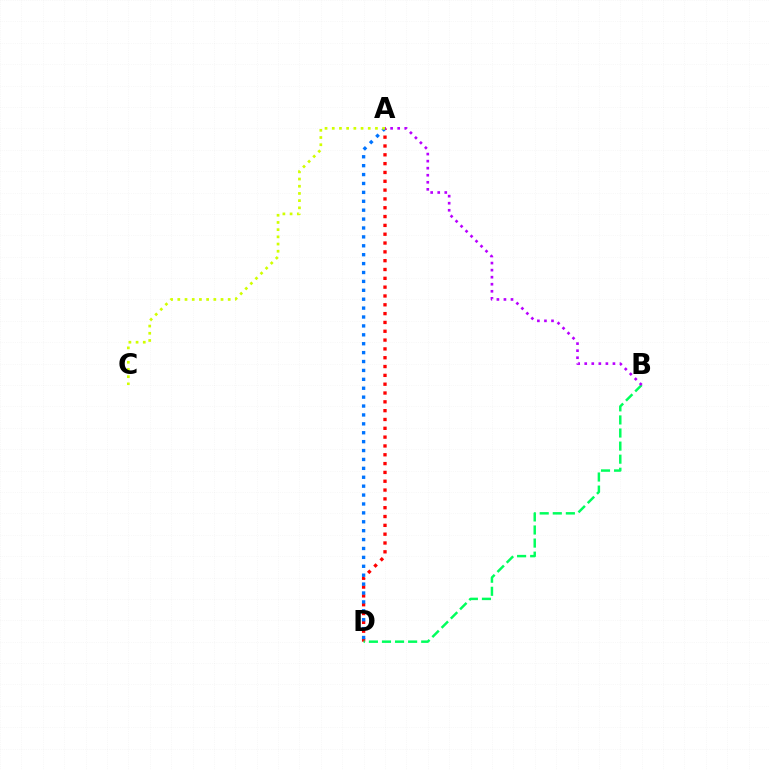{('A', 'D'): [{'color': '#ff0000', 'line_style': 'dotted', 'thickness': 2.4}, {'color': '#0074ff', 'line_style': 'dotted', 'thickness': 2.42}], ('B', 'D'): [{'color': '#00ff5c', 'line_style': 'dashed', 'thickness': 1.78}], ('A', 'B'): [{'color': '#b900ff', 'line_style': 'dotted', 'thickness': 1.92}], ('A', 'C'): [{'color': '#d1ff00', 'line_style': 'dotted', 'thickness': 1.96}]}